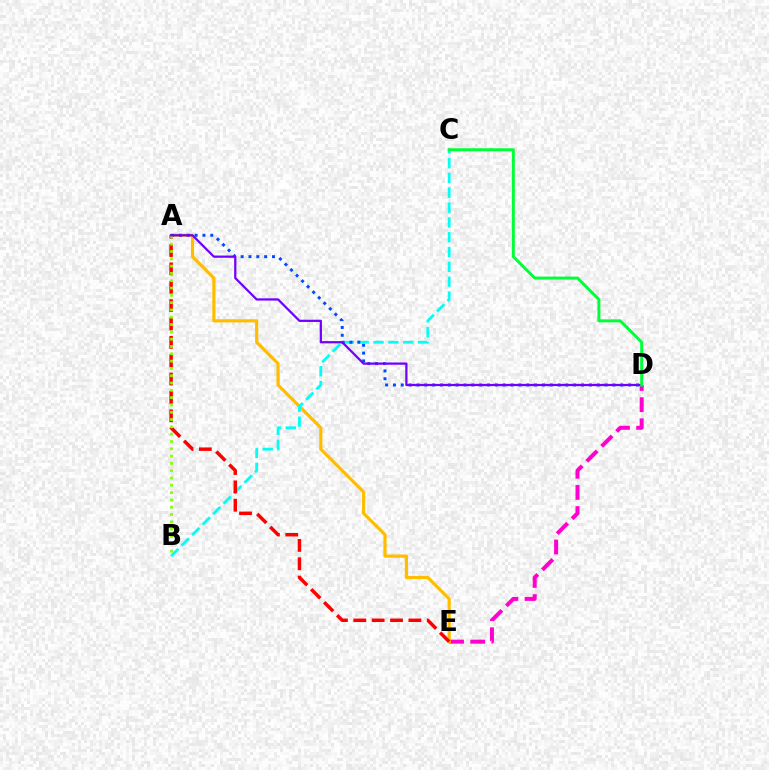{('D', 'E'): [{'color': '#ff00cf', 'line_style': 'dashed', 'thickness': 2.87}], ('A', 'E'): [{'color': '#ffbd00', 'line_style': 'solid', 'thickness': 2.29}, {'color': '#ff0000', 'line_style': 'dashed', 'thickness': 2.49}], ('B', 'C'): [{'color': '#00fff6', 'line_style': 'dashed', 'thickness': 2.01}], ('A', 'D'): [{'color': '#004bff', 'line_style': 'dotted', 'thickness': 2.13}, {'color': '#7200ff', 'line_style': 'solid', 'thickness': 1.61}], ('A', 'B'): [{'color': '#84ff00', 'line_style': 'dotted', 'thickness': 1.99}], ('C', 'D'): [{'color': '#00ff39', 'line_style': 'solid', 'thickness': 2.13}]}